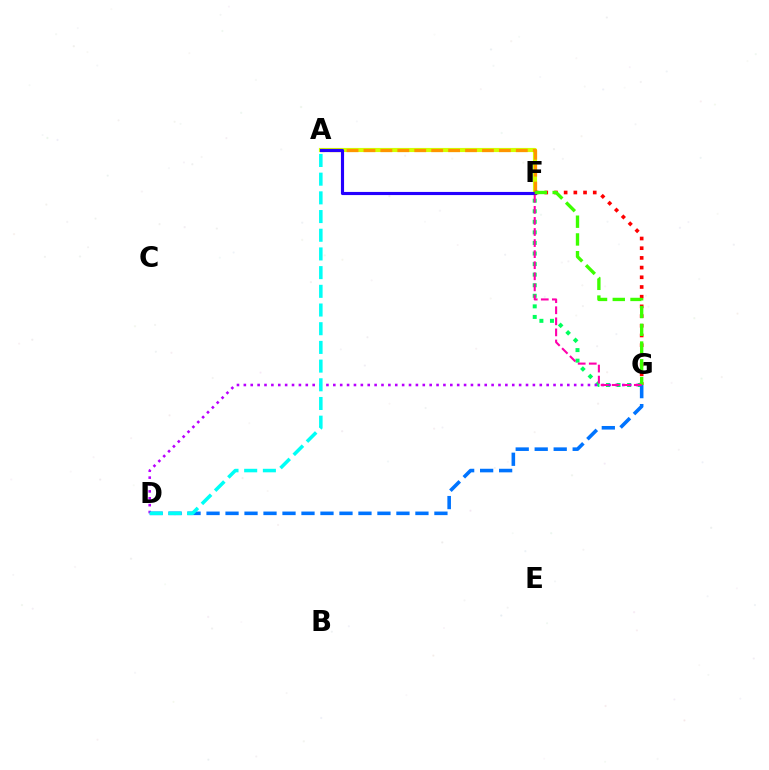{('A', 'F'): [{'color': '#d1ff00', 'line_style': 'solid', 'thickness': 2.98}, {'color': '#ff9400', 'line_style': 'dashed', 'thickness': 2.3}, {'color': '#2500ff', 'line_style': 'solid', 'thickness': 2.26}], ('F', 'G'): [{'color': '#00ff5c', 'line_style': 'dotted', 'thickness': 2.87}, {'color': '#ff0000', 'line_style': 'dotted', 'thickness': 2.63}, {'color': '#3dff00', 'line_style': 'dashed', 'thickness': 2.41}, {'color': '#ff00ac', 'line_style': 'dashed', 'thickness': 1.5}], ('D', 'G'): [{'color': '#b900ff', 'line_style': 'dotted', 'thickness': 1.87}, {'color': '#0074ff', 'line_style': 'dashed', 'thickness': 2.58}], ('A', 'D'): [{'color': '#00fff6', 'line_style': 'dashed', 'thickness': 2.54}]}